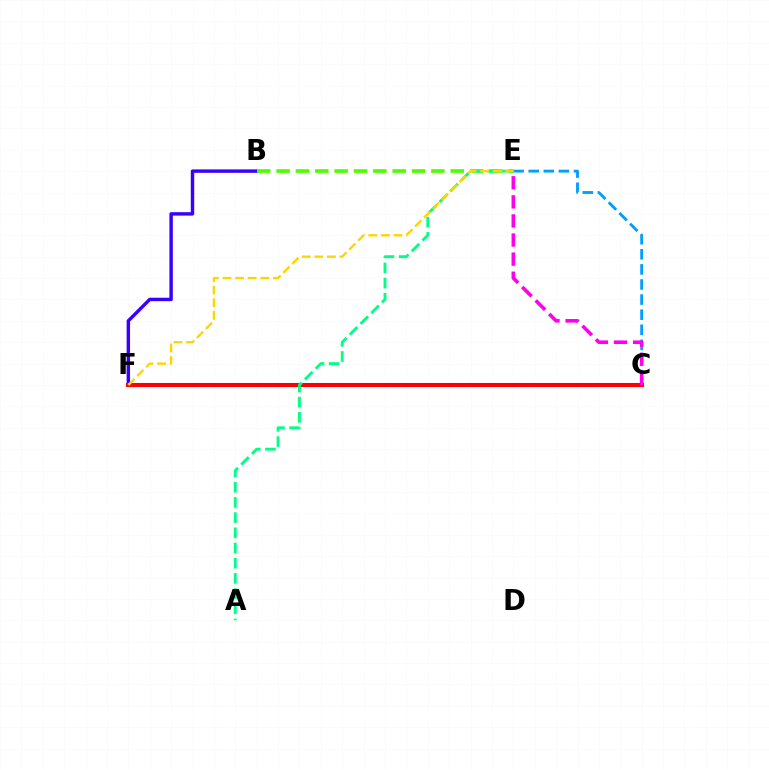{('B', 'F'): [{'color': '#3700ff', 'line_style': 'solid', 'thickness': 2.47}], ('B', 'E'): [{'color': '#4fff00', 'line_style': 'dashed', 'thickness': 2.63}], ('C', 'E'): [{'color': '#009eff', 'line_style': 'dashed', 'thickness': 2.05}, {'color': '#ff00ed', 'line_style': 'dashed', 'thickness': 2.59}], ('C', 'F'): [{'color': '#ff0000', 'line_style': 'solid', 'thickness': 2.93}], ('A', 'E'): [{'color': '#00ff86', 'line_style': 'dashed', 'thickness': 2.06}], ('E', 'F'): [{'color': '#ffd500', 'line_style': 'dashed', 'thickness': 1.71}]}